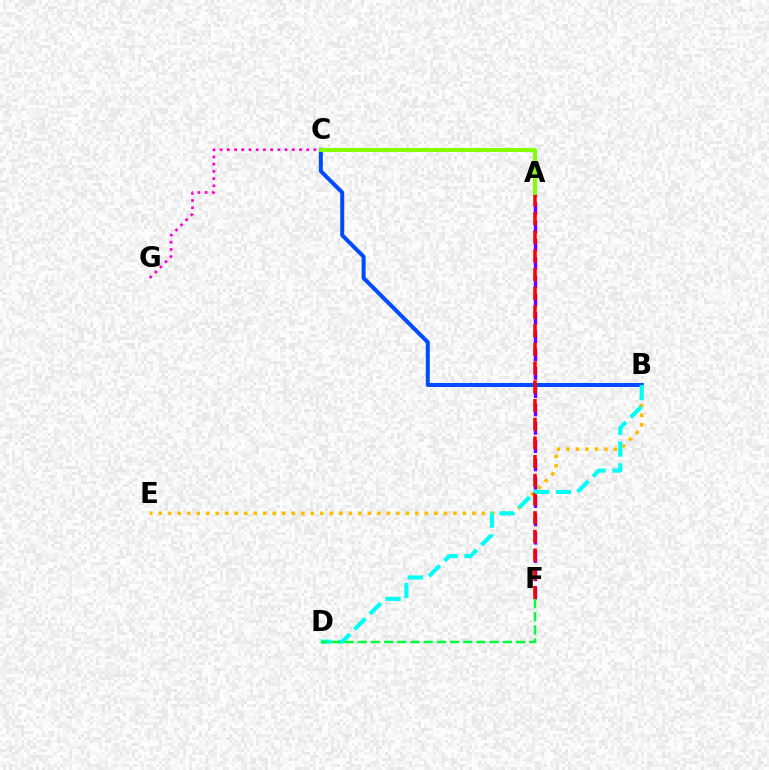{('B', 'E'): [{'color': '#ffbd00', 'line_style': 'dotted', 'thickness': 2.58}], ('A', 'F'): [{'color': '#7200ff', 'line_style': 'dashed', 'thickness': 2.49}, {'color': '#ff0000', 'line_style': 'dashed', 'thickness': 2.54}], ('B', 'C'): [{'color': '#004bff', 'line_style': 'solid', 'thickness': 2.87}], ('B', 'D'): [{'color': '#00fff6', 'line_style': 'dashed', 'thickness': 2.96}], ('A', 'C'): [{'color': '#84ff00', 'line_style': 'solid', 'thickness': 2.82}], ('C', 'G'): [{'color': '#ff00cf', 'line_style': 'dotted', 'thickness': 1.96}], ('D', 'F'): [{'color': '#00ff39', 'line_style': 'dashed', 'thickness': 1.79}]}